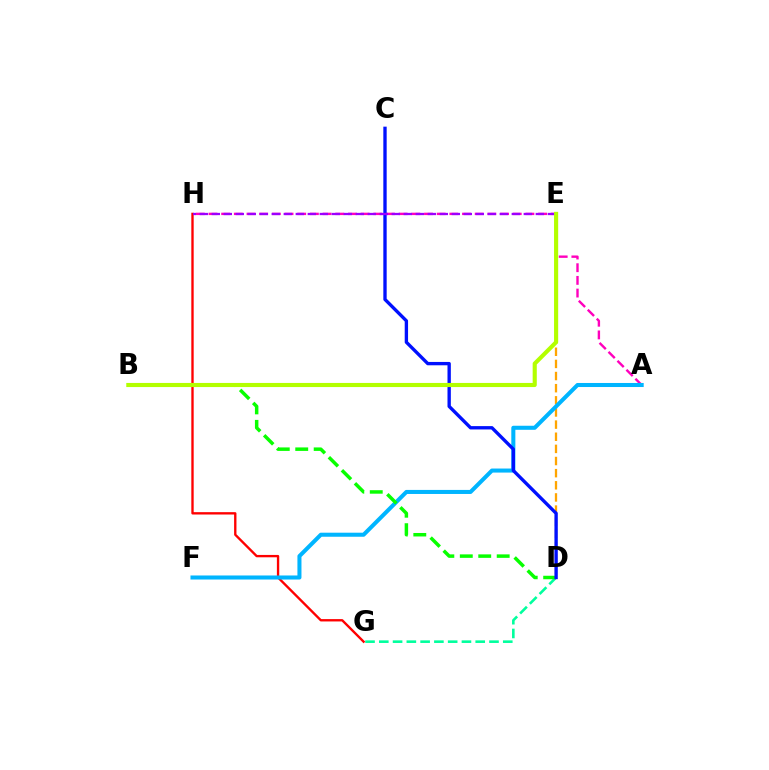{('D', 'G'): [{'color': '#00ff9d', 'line_style': 'dashed', 'thickness': 1.87}], ('D', 'E'): [{'color': '#ffa500', 'line_style': 'dashed', 'thickness': 1.65}], ('G', 'H'): [{'color': '#ff0000', 'line_style': 'solid', 'thickness': 1.7}], ('A', 'H'): [{'color': '#ff00bd', 'line_style': 'dashed', 'thickness': 1.72}], ('A', 'F'): [{'color': '#00b5ff', 'line_style': 'solid', 'thickness': 2.91}], ('B', 'D'): [{'color': '#08ff00', 'line_style': 'dashed', 'thickness': 2.51}], ('C', 'D'): [{'color': '#0010ff', 'line_style': 'solid', 'thickness': 2.41}], ('E', 'H'): [{'color': '#9b00ff', 'line_style': 'dashed', 'thickness': 1.63}], ('B', 'E'): [{'color': '#b3ff00', 'line_style': 'solid', 'thickness': 2.97}]}